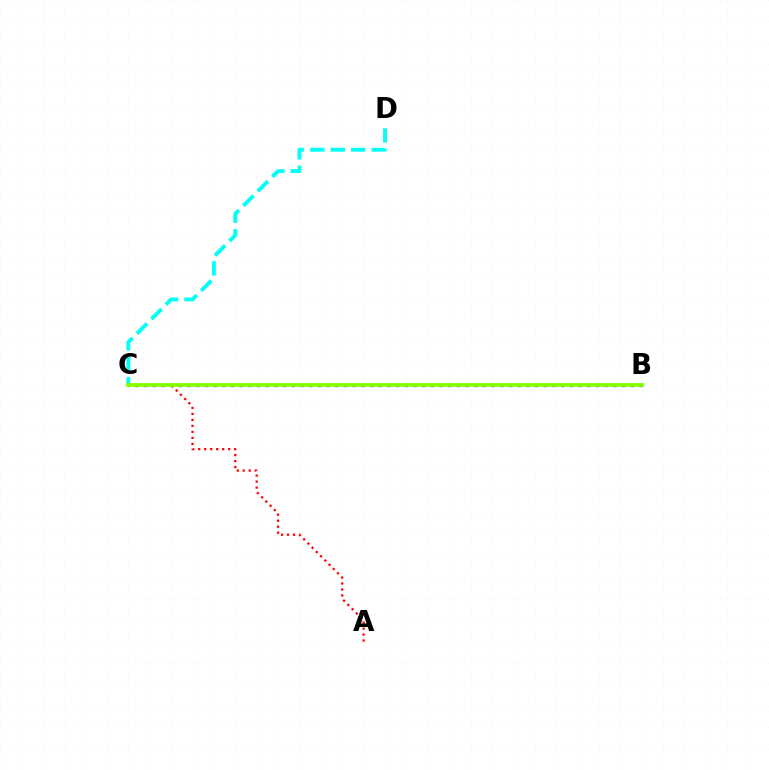{('B', 'C'): [{'color': '#7200ff', 'line_style': 'dotted', 'thickness': 2.36}, {'color': '#84ff00', 'line_style': 'solid', 'thickness': 2.7}], ('C', 'D'): [{'color': '#00fff6', 'line_style': 'dashed', 'thickness': 2.78}], ('A', 'C'): [{'color': '#ff0000', 'line_style': 'dotted', 'thickness': 1.63}]}